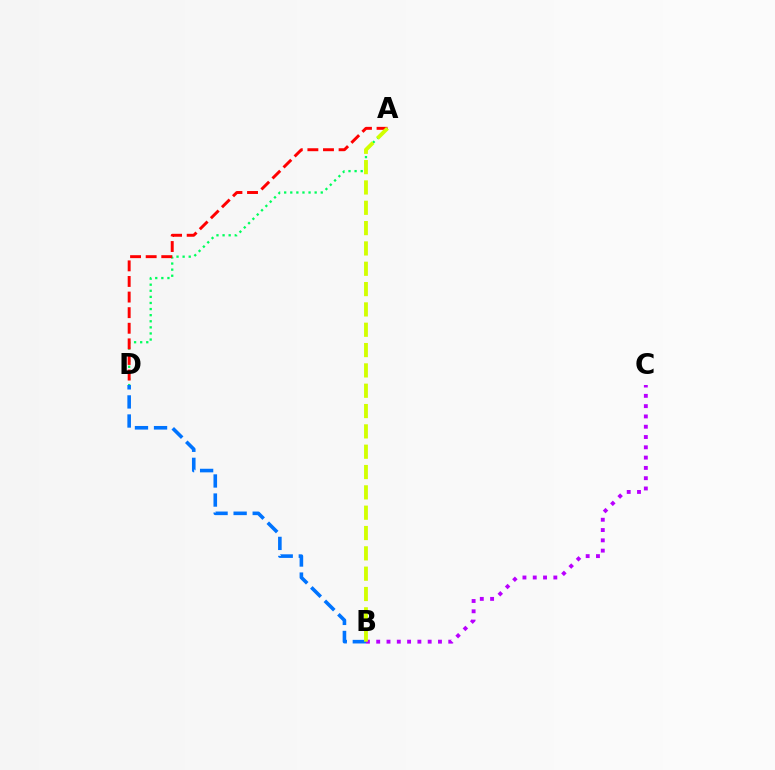{('B', 'C'): [{'color': '#b900ff', 'line_style': 'dotted', 'thickness': 2.8}], ('A', 'D'): [{'color': '#00ff5c', 'line_style': 'dotted', 'thickness': 1.66}, {'color': '#ff0000', 'line_style': 'dashed', 'thickness': 2.12}], ('B', 'D'): [{'color': '#0074ff', 'line_style': 'dashed', 'thickness': 2.59}], ('A', 'B'): [{'color': '#d1ff00', 'line_style': 'dashed', 'thickness': 2.76}]}